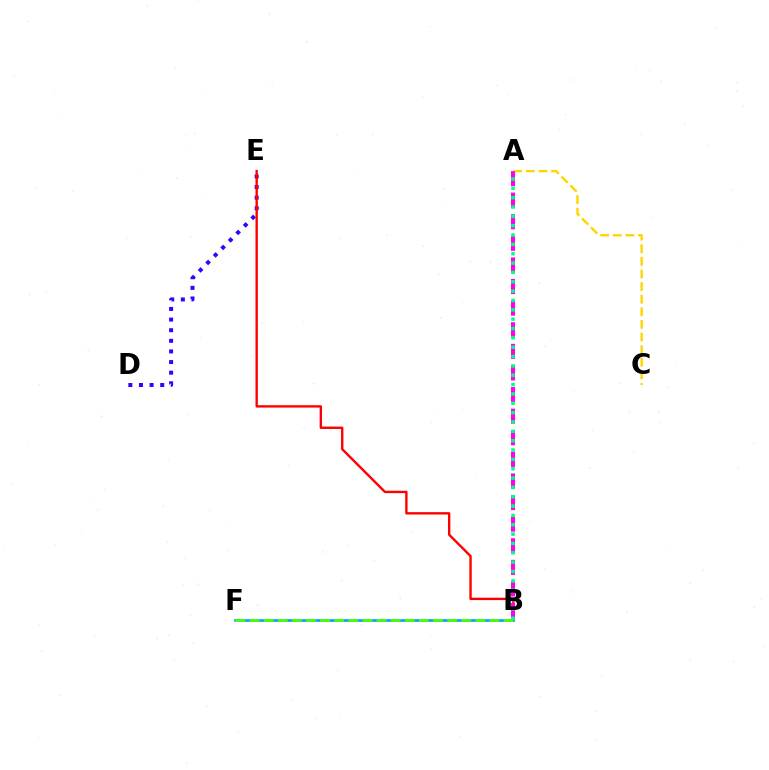{('D', 'E'): [{'color': '#3700ff', 'line_style': 'dotted', 'thickness': 2.89}], ('B', 'E'): [{'color': '#ff0000', 'line_style': 'solid', 'thickness': 1.71}], ('A', 'C'): [{'color': '#ffd500', 'line_style': 'dashed', 'thickness': 1.71}], ('B', 'F'): [{'color': '#009eff', 'line_style': 'solid', 'thickness': 1.88}, {'color': '#4fff00', 'line_style': 'dashed', 'thickness': 1.92}], ('A', 'B'): [{'color': '#ff00ed', 'line_style': 'dashed', 'thickness': 2.93}, {'color': '#00ff86', 'line_style': 'dotted', 'thickness': 2.54}]}